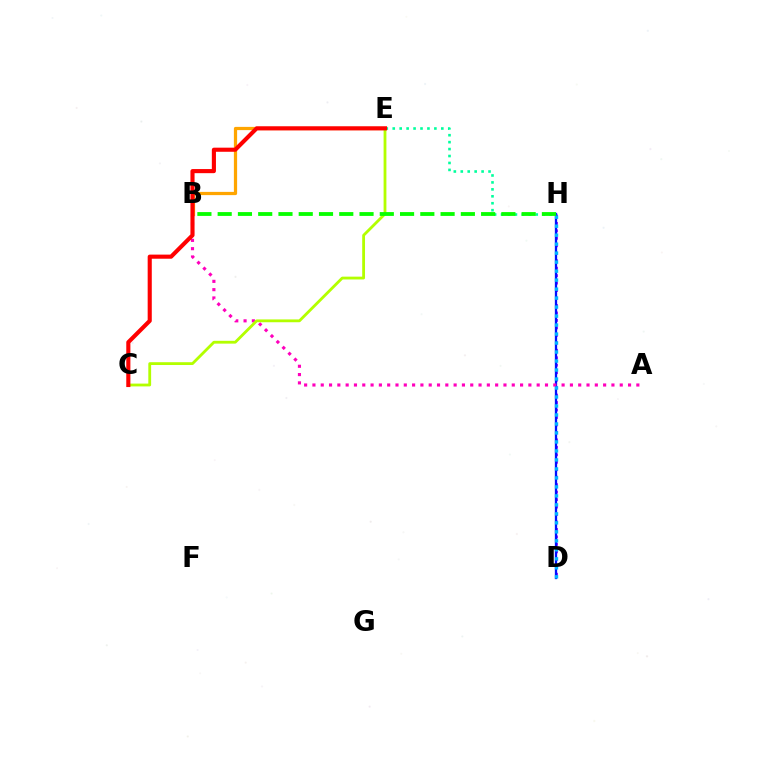{('D', 'H'): [{'color': '#9b00ff', 'line_style': 'dotted', 'thickness': 2.03}, {'color': '#0010ff', 'line_style': 'solid', 'thickness': 1.66}, {'color': '#00b5ff', 'line_style': 'dotted', 'thickness': 2.44}], ('A', 'B'): [{'color': '#ff00bd', 'line_style': 'dotted', 'thickness': 2.26}], ('B', 'E'): [{'color': '#ffa500', 'line_style': 'solid', 'thickness': 2.33}], ('E', 'H'): [{'color': '#00ff9d', 'line_style': 'dotted', 'thickness': 1.89}], ('C', 'E'): [{'color': '#b3ff00', 'line_style': 'solid', 'thickness': 2.03}, {'color': '#ff0000', 'line_style': 'solid', 'thickness': 2.96}], ('B', 'H'): [{'color': '#08ff00', 'line_style': 'dashed', 'thickness': 2.75}]}